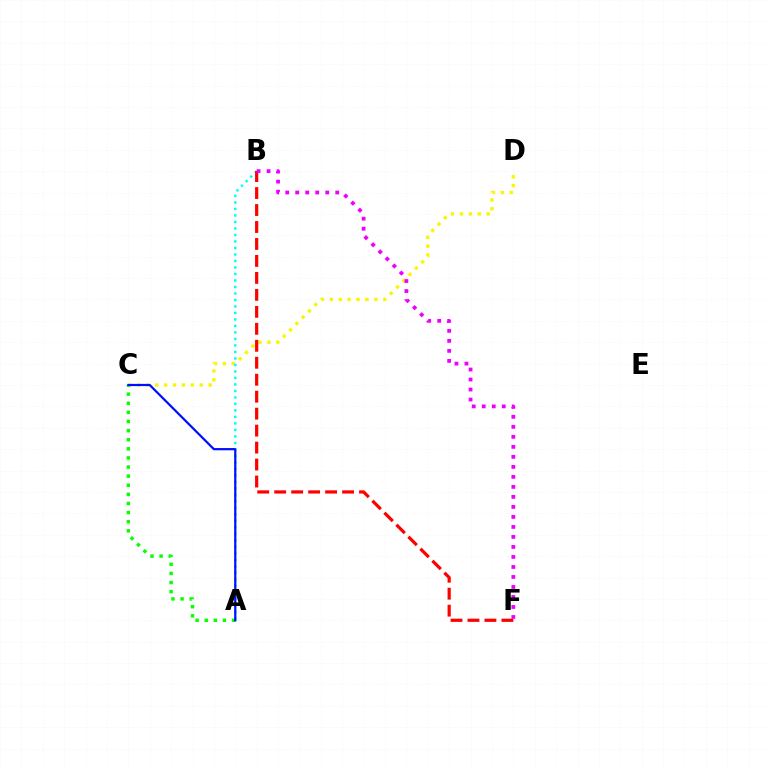{('C', 'D'): [{'color': '#fcf500', 'line_style': 'dotted', 'thickness': 2.42}], ('A', 'B'): [{'color': '#00fff6', 'line_style': 'dotted', 'thickness': 1.77}], ('B', 'F'): [{'color': '#ff0000', 'line_style': 'dashed', 'thickness': 2.31}, {'color': '#ee00ff', 'line_style': 'dotted', 'thickness': 2.72}], ('A', 'C'): [{'color': '#08ff00', 'line_style': 'dotted', 'thickness': 2.47}, {'color': '#0010ff', 'line_style': 'solid', 'thickness': 1.6}]}